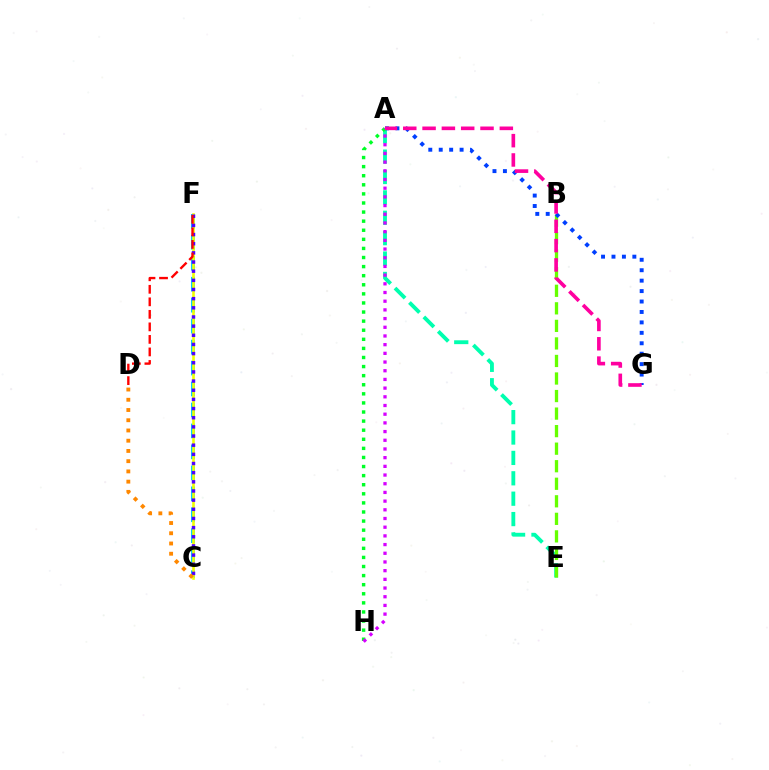{('C', 'F'): [{'color': '#00c7ff', 'line_style': 'dashed', 'thickness': 2.85}, {'color': '#eeff00', 'line_style': 'solid', 'thickness': 1.88}, {'color': '#4f00ff', 'line_style': 'dotted', 'thickness': 2.49}], ('A', 'E'): [{'color': '#00ffaf', 'line_style': 'dashed', 'thickness': 2.77}], ('B', 'E'): [{'color': '#66ff00', 'line_style': 'dashed', 'thickness': 2.38}], ('A', 'G'): [{'color': '#003fff', 'line_style': 'dotted', 'thickness': 2.84}, {'color': '#ff00a0', 'line_style': 'dashed', 'thickness': 2.62}], ('A', 'H'): [{'color': '#00ff27', 'line_style': 'dotted', 'thickness': 2.47}, {'color': '#d600ff', 'line_style': 'dotted', 'thickness': 2.36}], ('D', 'F'): [{'color': '#ff0000', 'line_style': 'dashed', 'thickness': 1.7}], ('C', 'D'): [{'color': '#ff8800', 'line_style': 'dotted', 'thickness': 2.78}]}